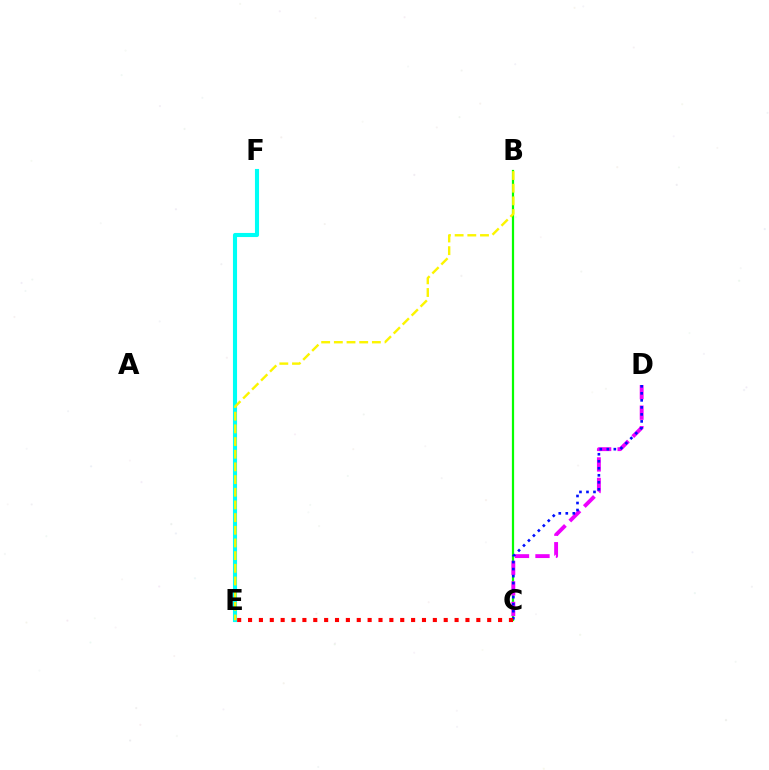{('B', 'C'): [{'color': '#08ff00', 'line_style': 'solid', 'thickness': 1.6}], ('E', 'F'): [{'color': '#00fff6', 'line_style': 'solid', 'thickness': 2.95}], ('C', 'D'): [{'color': '#ee00ff', 'line_style': 'dashed', 'thickness': 2.79}, {'color': '#0010ff', 'line_style': 'dotted', 'thickness': 1.91}], ('C', 'E'): [{'color': '#ff0000', 'line_style': 'dotted', 'thickness': 2.95}], ('B', 'E'): [{'color': '#fcf500', 'line_style': 'dashed', 'thickness': 1.72}]}